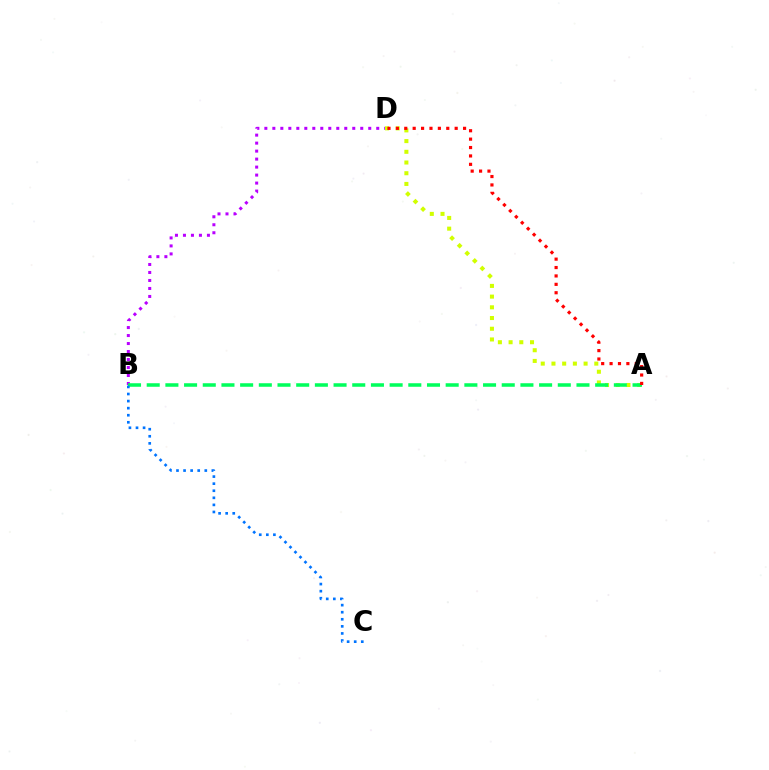{('B', 'D'): [{'color': '#b900ff', 'line_style': 'dotted', 'thickness': 2.17}], ('A', 'D'): [{'color': '#d1ff00', 'line_style': 'dotted', 'thickness': 2.91}, {'color': '#ff0000', 'line_style': 'dotted', 'thickness': 2.28}], ('A', 'B'): [{'color': '#00ff5c', 'line_style': 'dashed', 'thickness': 2.54}], ('B', 'C'): [{'color': '#0074ff', 'line_style': 'dotted', 'thickness': 1.92}]}